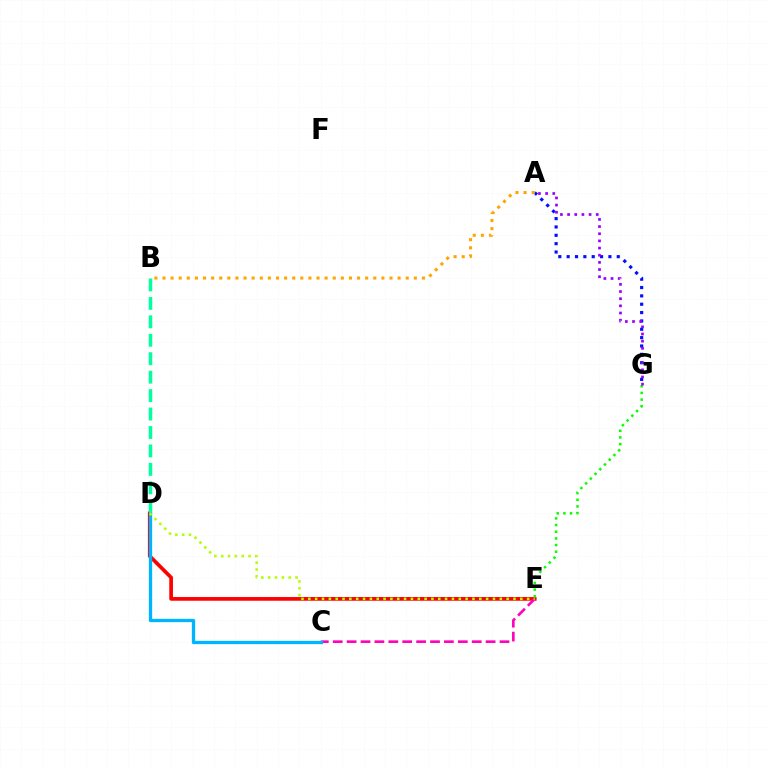{('D', 'E'): [{'color': '#ff0000', 'line_style': 'solid', 'thickness': 2.66}, {'color': '#b3ff00', 'line_style': 'dotted', 'thickness': 1.86}], ('E', 'G'): [{'color': '#08ff00', 'line_style': 'dotted', 'thickness': 1.81}], ('A', 'G'): [{'color': '#0010ff', 'line_style': 'dotted', 'thickness': 2.27}, {'color': '#9b00ff', 'line_style': 'dotted', 'thickness': 1.95}], ('C', 'E'): [{'color': '#ff00bd', 'line_style': 'dashed', 'thickness': 1.89}], ('C', 'D'): [{'color': '#00b5ff', 'line_style': 'solid', 'thickness': 2.39}], ('A', 'B'): [{'color': '#ffa500', 'line_style': 'dotted', 'thickness': 2.2}], ('B', 'D'): [{'color': '#00ff9d', 'line_style': 'dashed', 'thickness': 2.51}]}